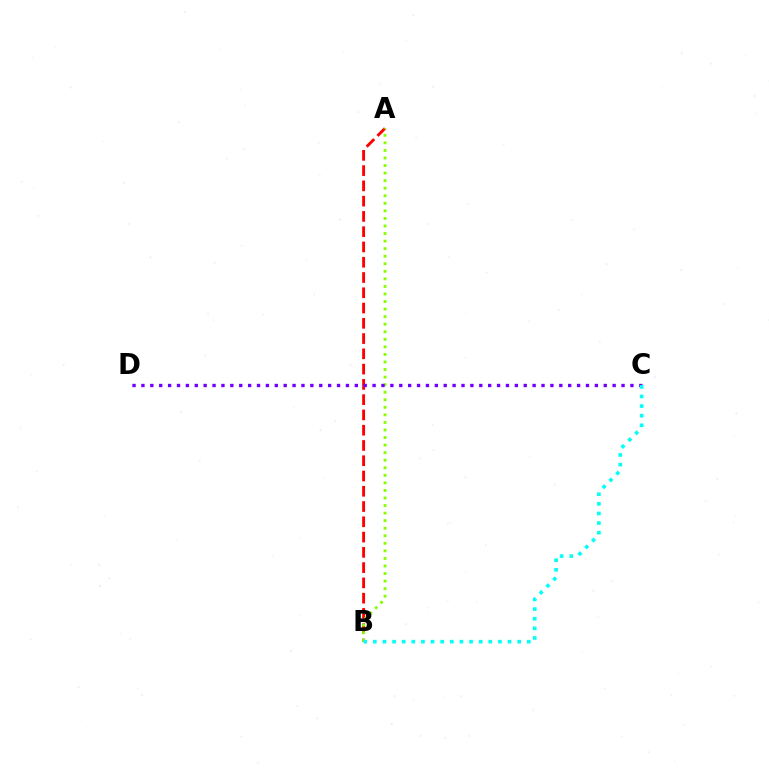{('A', 'B'): [{'color': '#ff0000', 'line_style': 'dashed', 'thickness': 2.07}, {'color': '#84ff00', 'line_style': 'dotted', 'thickness': 2.05}], ('C', 'D'): [{'color': '#7200ff', 'line_style': 'dotted', 'thickness': 2.42}], ('B', 'C'): [{'color': '#00fff6', 'line_style': 'dotted', 'thickness': 2.61}]}